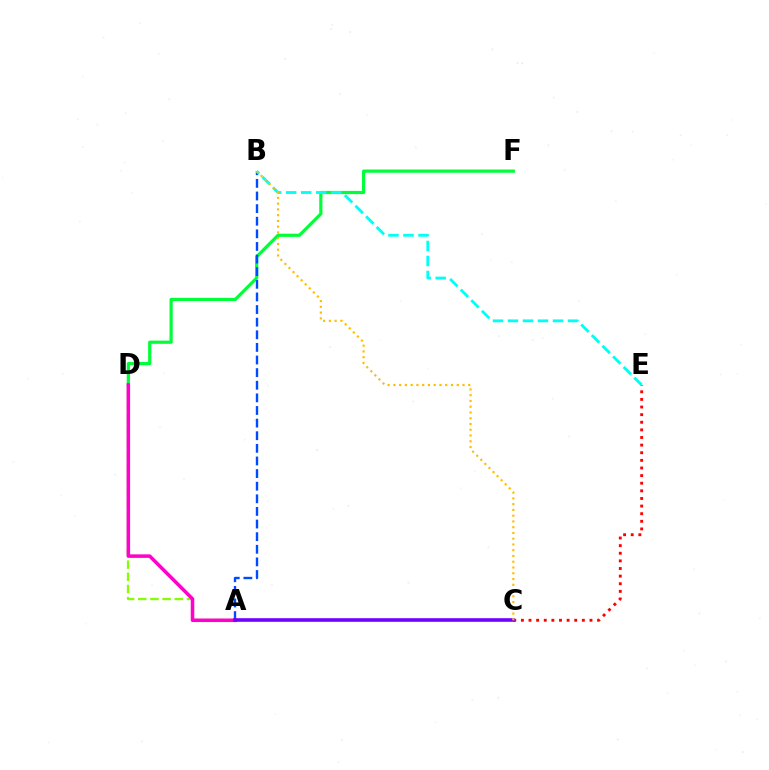{('D', 'F'): [{'color': '#00ff39', 'line_style': 'solid', 'thickness': 2.3}], ('A', 'B'): [{'color': '#004bff', 'line_style': 'dashed', 'thickness': 1.71}], ('C', 'E'): [{'color': '#ff0000', 'line_style': 'dotted', 'thickness': 2.07}], ('B', 'E'): [{'color': '#00fff6', 'line_style': 'dashed', 'thickness': 2.04}], ('A', 'D'): [{'color': '#84ff00', 'line_style': 'dashed', 'thickness': 1.65}, {'color': '#ff00cf', 'line_style': 'solid', 'thickness': 2.54}], ('A', 'C'): [{'color': '#7200ff', 'line_style': 'solid', 'thickness': 2.59}], ('B', 'C'): [{'color': '#ffbd00', 'line_style': 'dotted', 'thickness': 1.56}]}